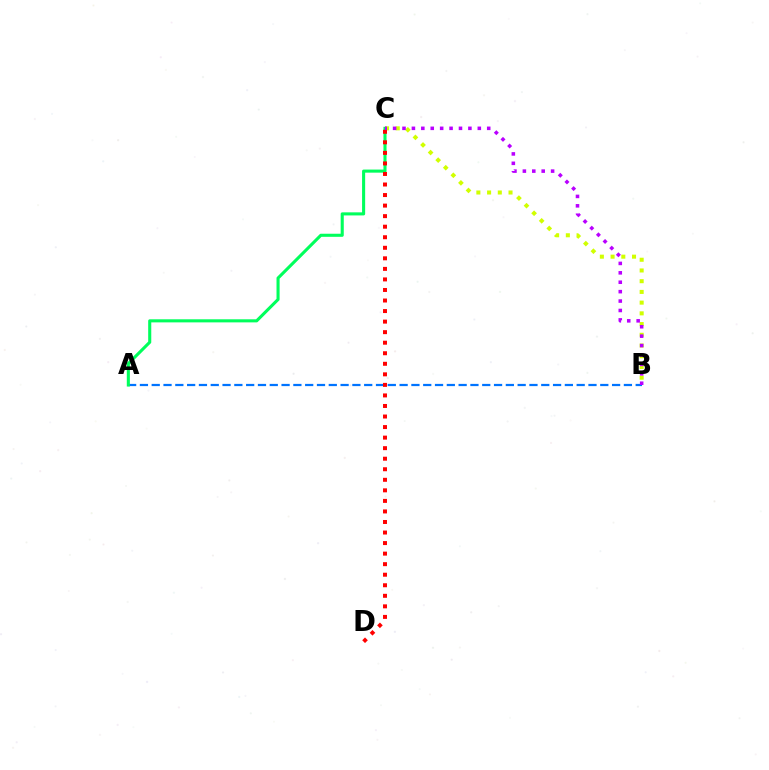{('B', 'C'): [{'color': '#d1ff00', 'line_style': 'dotted', 'thickness': 2.91}, {'color': '#b900ff', 'line_style': 'dotted', 'thickness': 2.56}], ('A', 'B'): [{'color': '#0074ff', 'line_style': 'dashed', 'thickness': 1.6}], ('A', 'C'): [{'color': '#00ff5c', 'line_style': 'solid', 'thickness': 2.22}], ('C', 'D'): [{'color': '#ff0000', 'line_style': 'dotted', 'thickness': 2.87}]}